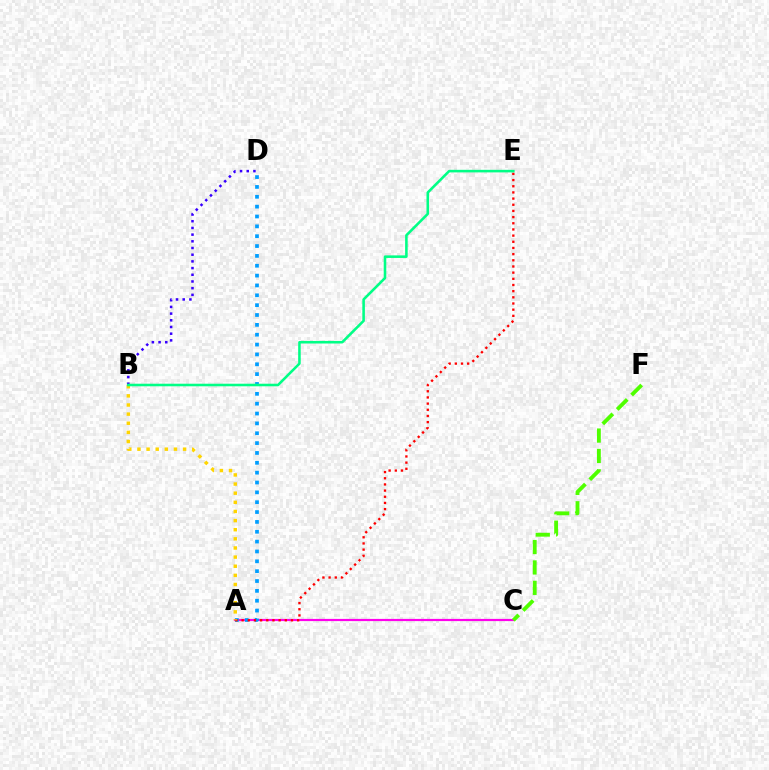{('A', 'C'): [{'color': '#ff00ed', 'line_style': 'solid', 'thickness': 1.58}], ('C', 'F'): [{'color': '#4fff00', 'line_style': 'dashed', 'thickness': 2.77}], ('B', 'D'): [{'color': '#3700ff', 'line_style': 'dotted', 'thickness': 1.82}], ('A', 'D'): [{'color': '#009eff', 'line_style': 'dotted', 'thickness': 2.68}], ('A', 'E'): [{'color': '#ff0000', 'line_style': 'dotted', 'thickness': 1.68}], ('A', 'B'): [{'color': '#ffd500', 'line_style': 'dotted', 'thickness': 2.48}], ('B', 'E'): [{'color': '#00ff86', 'line_style': 'solid', 'thickness': 1.85}]}